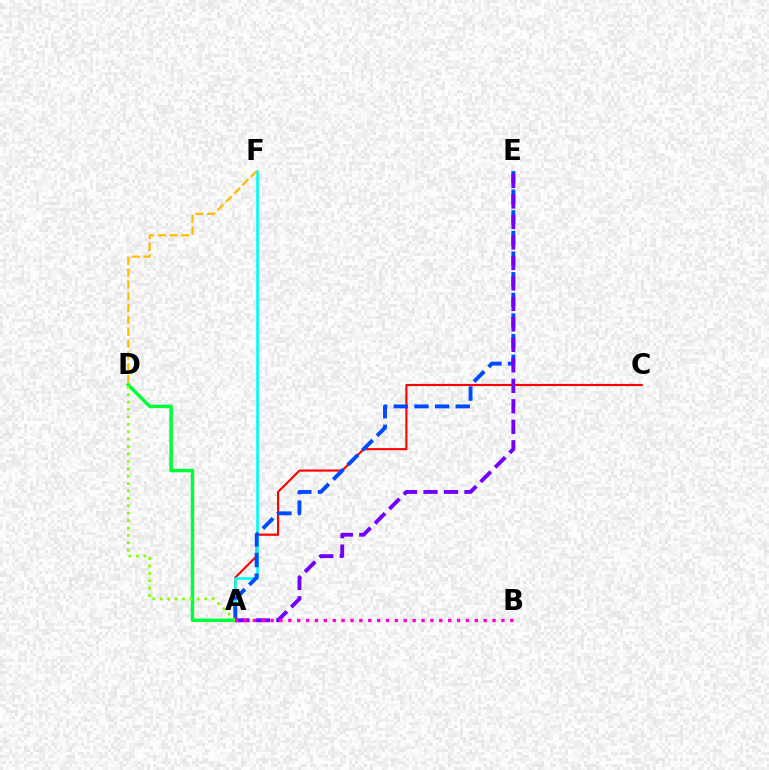{('A', 'C'): [{'color': '#ff0000', 'line_style': 'solid', 'thickness': 1.54}], ('A', 'F'): [{'color': '#00fff6', 'line_style': 'solid', 'thickness': 1.89}], ('D', 'F'): [{'color': '#ffbd00', 'line_style': 'dashed', 'thickness': 1.6}], ('A', 'D'): [{'color': '#00ff39', 'line_style': 'solid', 'thickness': 2.5}, {'color': '#84ff00', 'line_style': 'dotted', 'thickness': 2.01}], ('A', 'E'): [{'color': '#004bff', 'line_style': 'dashed', 'thickness': 2.8}, {'color': '#7200ff', 'line_style': 'dashed', 'thickness': 2.78}], ('A', 'B'): [{'color': '#ff00cf', 'line_style': 'dotted', 'thickness': 2.41}]}